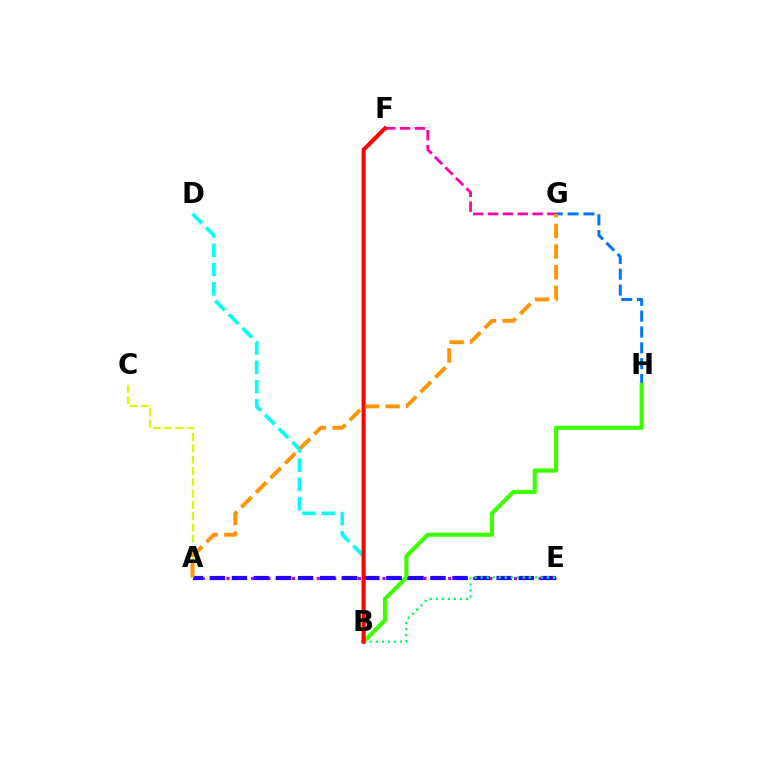{('G', 'H'): [{'color': '#0074ff', 'line_style': 'dashed', 'thickness': 2.15}], ('B', 'H'): [{'color': '#3dff00', 'line_style': 'solid', 'thickness': 2.98}], ('A', 'E'): [{'color': '#b900ff', 'line_style': 'dotted', 'thickness': 2.23}, {'color': '#2500ff', 'line_style': 'dashed', 'thickness': 3.0}], ('B', 'E'): [{'color': '#00ff5c', 'line_style': 'dotted', 'thickness': 1.64}], ('B', 'D'): [{'color': '#00fff6', 'line_style': 'dashed', 'thickness': 2.62}], ('F', 'G'): [{'color': '#ff00ac', 'line_style': 'dashed', 'thickness': 2.02}], ('A', 'C'): [{'color': '#d1ff00', 'line_style': 'dashed', 'thickness': 1.54}], ('B', 'F'): [{'color': '#ff0000', 'line_style': 'solid', 'thickness': 2.91}], ('A', 'G'): [{'color': '#ff9400', 'line_style': 'dashed', 'thickness': 2.8}]}